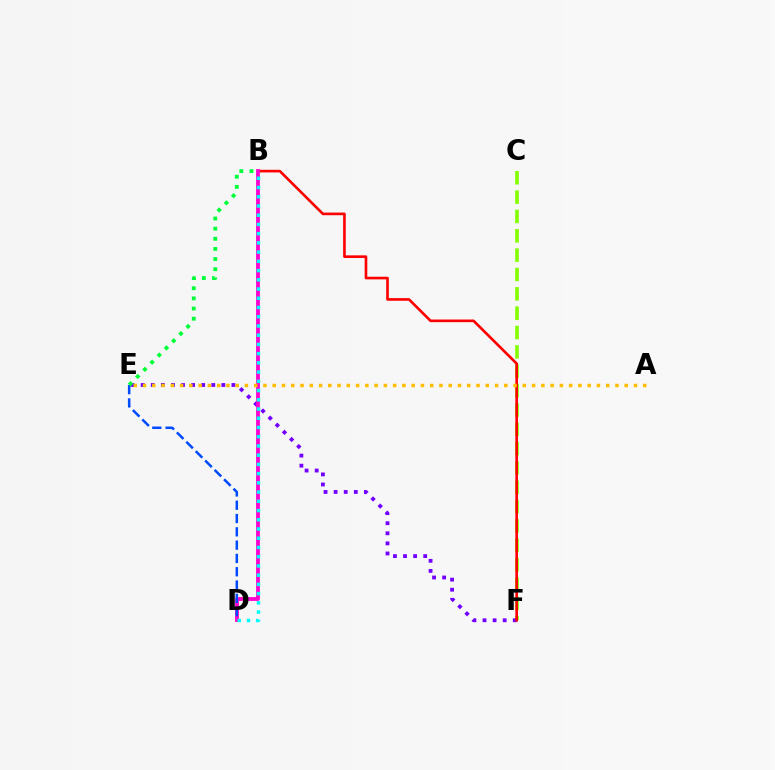{('C', 'F'): [{'color': '#84ff00', 'line_style': 'dashed', 'thickness': 2.63}], ('E', 'F'): [{'color': '#7200ff', 'line_style': 'dotted', 'thickness': 2.74}], ('B', 'F'): [{'color': '#ff0000', 'line_style': 'solid', 'thickness': 1.9}], ('B', 'D'): [{'color': '#ff00cf', 'line_style': 'solid', 'thickness': 2.74}, {'color': '#00fff6', 'line_style': 'dotted', 'thickness': 2.51}], ('D', 'E'): [{'color': '#004bff', 'line_style': 'dashed', 'thickness': 1.81}], ('A', 'E'): [{'color': '#ffbd00', 'line_style': 'dotted', 'thickness': 2.52}], ('B', 'E'): [{'color': '#00ff39', 'line_style': 'dotted', 'thickness': 2.76}]}